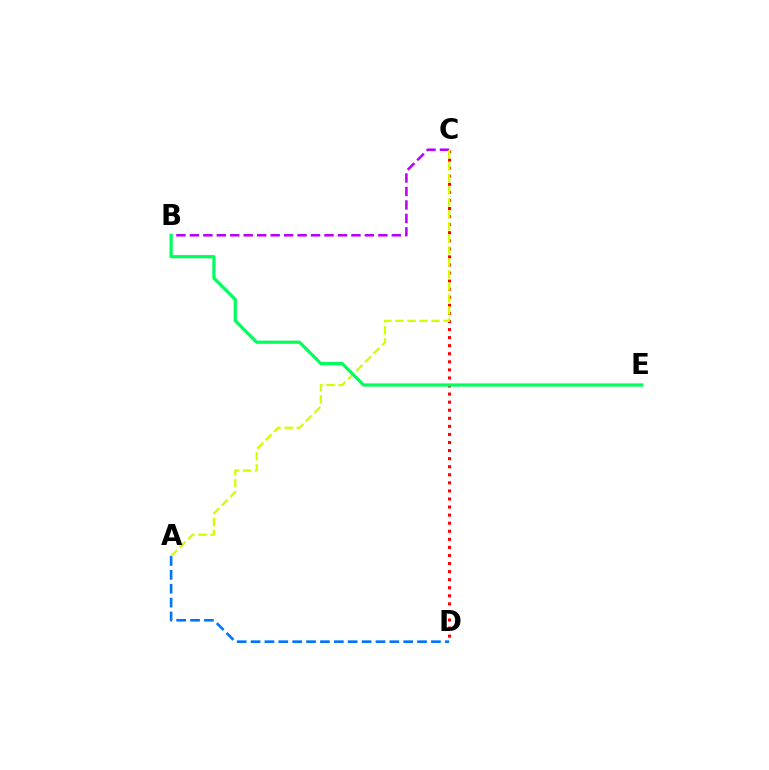{('B', 'C'): [{'color': '#b900ff', 'line_style': 'dashed', 'thickness': 1.83}], ('C', 'D'): [{'color': '#ff0000', 'line_style': 'dotted', 'thickness': 2.19}], ('A', 'C'): [{'color': '#d1ff00', 'line_style': 'dashed', 'thickness': 1.63}], ('B', 'E'): [{'color': '#00ff5c', 'line_style': 'solid', 'thickness': 2.31}], ('A', 'D'): [{'color': '#0074ff', 'line_style': 'dashed', 'thickness': 1.89}]}